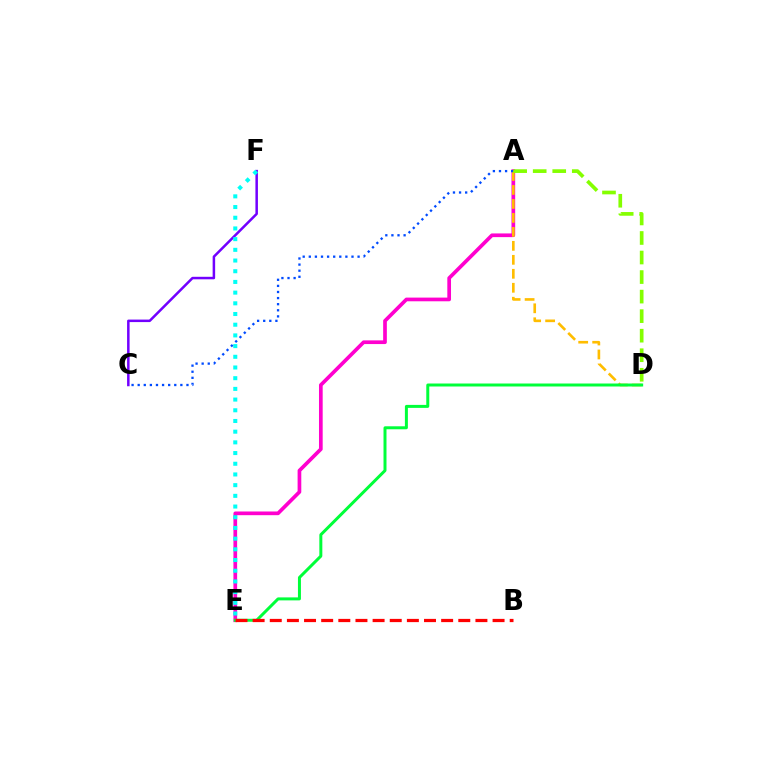{('A', 'E'): [{'color': '#ff00cf', 'line_style': 'solid', 'thickness': 2.66}], ('A', 'D'): [{'color': '#ffbd00', 'line_style': 'dashed', 'thickness': 1.9}, {'color': '#84ff00', 'line_style': 'dashed', 'thickness': 2.65}], ('D', 'E'): [{'color': '#00ff39', 'line_style': 'solid', 'thickness': 2.15}], ('C', 'F'): [{'color': '#7200ff', 'line_style': 'solid', 'thickness': 1.81}], ('E', 'F'): [{'color': '#00fff6', 'line_style': 'dotted', 'thickness': 2.91}], ('B', 'E'): [{'color': '#ff0000', 'line_style': 'dashed', 'thickness': 2.33}], ('A', 'C'): [{'color': '#004bff', 'line_style': 'dotted', 'thickness': 1.66}]}